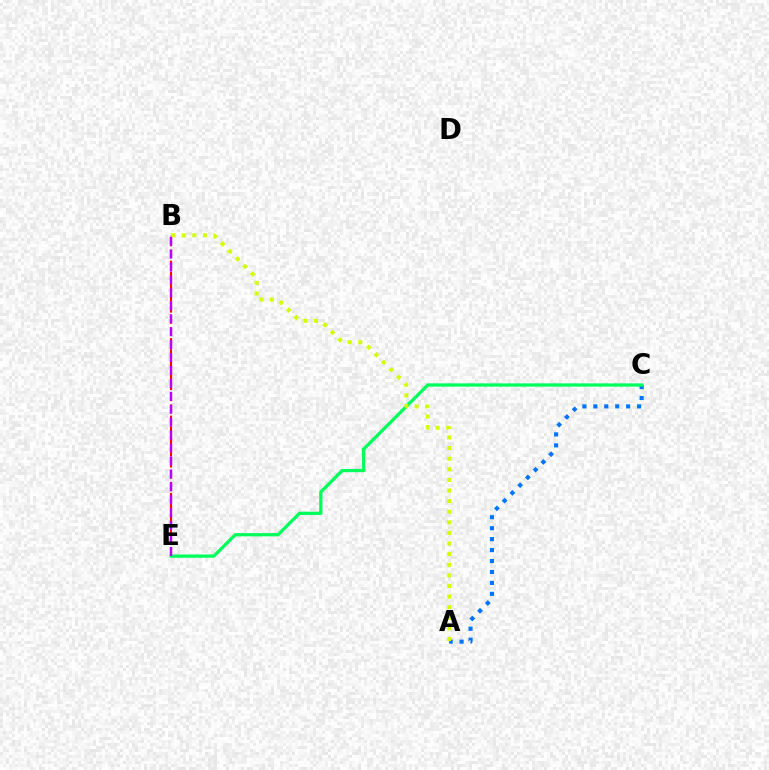{('B', 'E'): [{'color': '#ff0000', 'line_style': 'dashed', 'thickness': 1.5}, {'color': '#b900ff', 'line_style': 'dashed', 'thickness': 1.76}], ('A', 'C'): [{'color': '#0074ff', 'line_style': 'dotted', 'thickness': 2.97}], ('C', 'E'): [{'color': '#00ff5c', 'line_style': 'solid', 'thickness': 2.36}], ('A', 'B'): [{'color': '#d1ff00', 'line_style': 'dotted', 'thickness': 2.88}]}